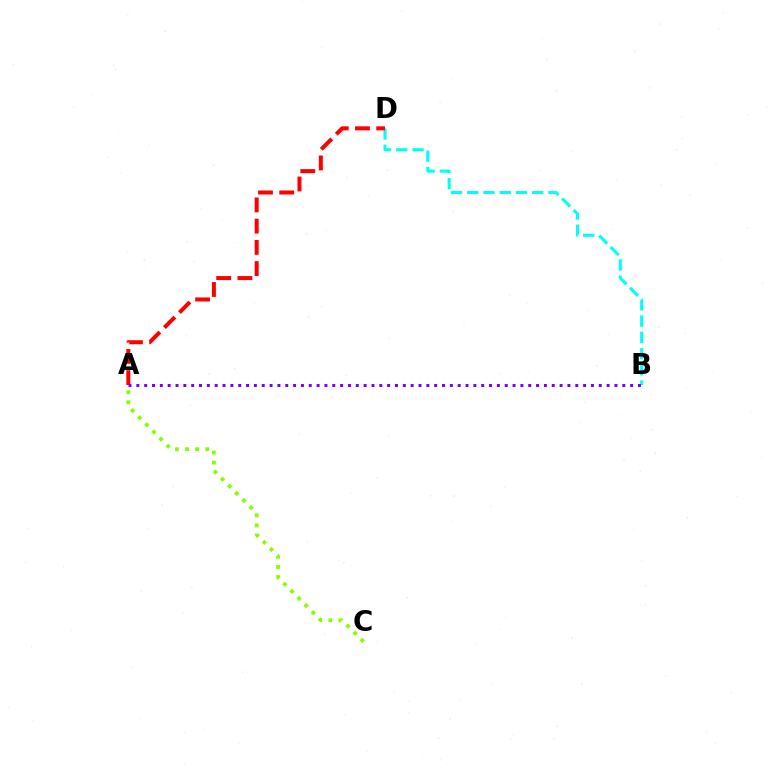{('B', 'D'): [{'color': '#00fff6', 'line_style': 'dashed', 'thickness': 2.21}], ('A', 'D'): [{'color': '#ff0000', 'line_style': 'dashed', 'thickness': 2.88}], ('A', 'B'): [{'color': '#7200ff', 'line_style': 'dotted', 'thickness': 2.13}], ('A', 'C'): [{'color': '#84ff00', 'line_style': 'dotted', 'thickness': 2.74}]}